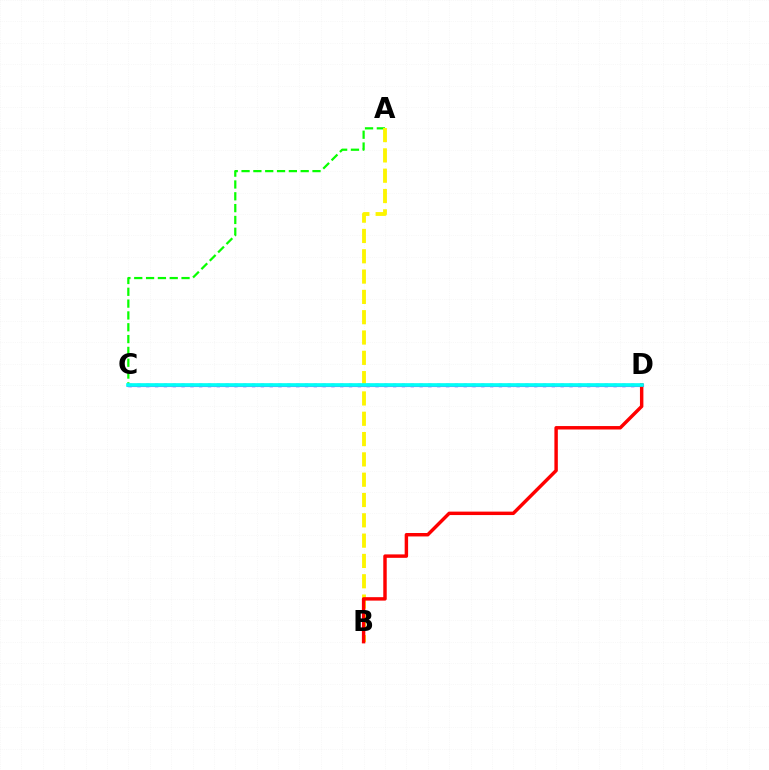{('C', 'D'): [{'color': '#0010ff', 'line_style': 'dotted', 'thickness': 2.4}, {'color': '#ee00ff', 'line_style': 'solid', 'thickness': 2.24}, {'color': '#00fff6', 'line_style': 'solid', 'thickness': 2.63}], ('A', 'C'): [{'color': '#08ff00', 'line_style': 'dashed', 'thickness': 1.61}], ('A', 'B'): [{'color': '#fcf500', 'line_style': 'dashed', 'thickness': 2.76}], ('B', 'D'): [{'color': '#ff0000', 'line_style': 'solid', 'thickness': 2.48}]}